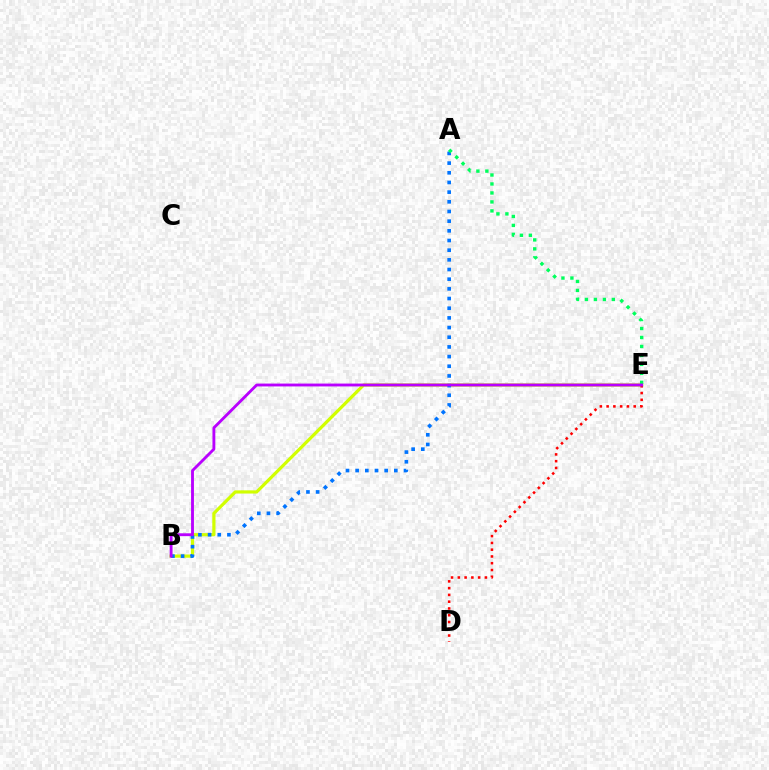{('B', 'E'): [{'color': '#d1ff00', 'line_style': 'solid', 'thickness': 2.31}, {'color': '#b900ff', 'line_style': 'solid', 'thickness': 2.06}], ('A', 'B'): [{'color': '#0074ff', 'line_style': 'dotted', 'thickness': 2.63}], ('D', 'E'): [{'color': '#ff0000', 'line_style': 'dotted', 'thickness': 1.84}], ('A', 'E'): [{'color': '#00ff5c', 'line_style': 'dotted', 'thickness': 2.44}]}